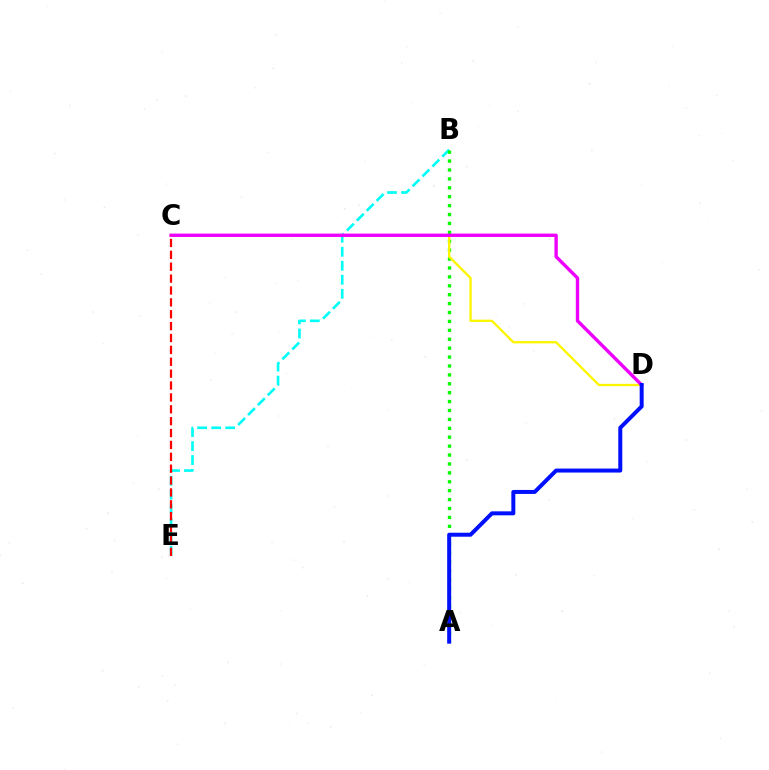{('B', 'E'): [{'color': '#00fff6', 'line_style': 'dashed', 'thickness': 1.9}], ('A', 'B'): [{'color': '#08ff00', 'line_style': 'dotted', 'thickness': 2.42}], ('C', 'D'): [{'color': '#fcf500', 'line_style': 'solid', 'thickness': 1.65}, {'color': '#ee00ff', 'line_style': 'solid', 'thickness': 2.42}], ('A', 'D'): [{'color': '#0010ff', 'line_style': 'solid', 'thickness': 2.87}], ('C', 'E'): [{'color': '#ff0000', 'line_style': 'dashed', 'thickness': 1.61}]}